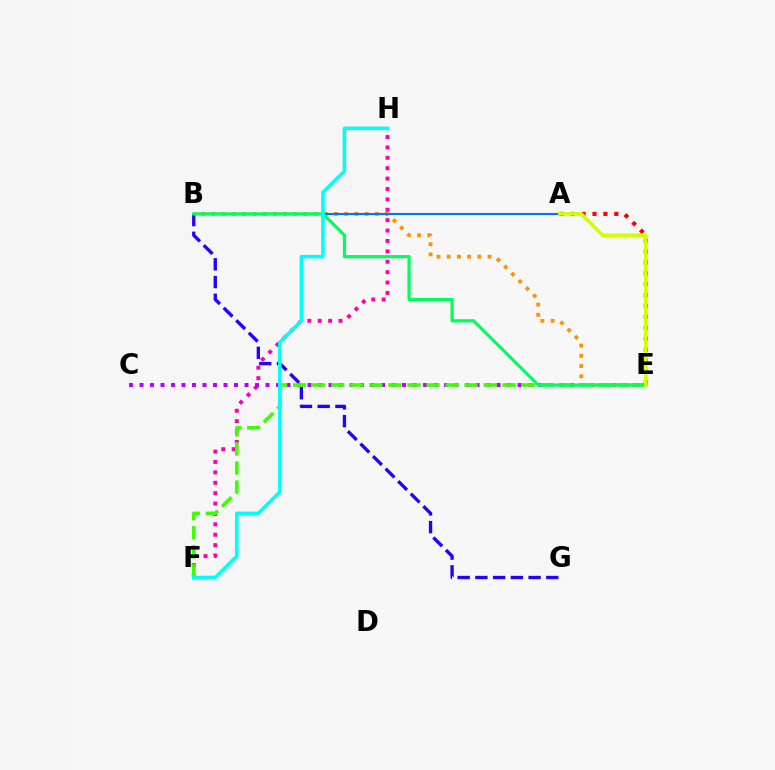{('F', 'H'): [{'color': '#ff00ac', 'line_style': 'dotted', 'thickness': 2.82}, {'color': '#00fff6', 'line_style': 'solid', 'thickness': 2.58}], ('C', 'E'): [{'color': '#b900ff', 'line_style': 'dotted', 'thickness': 2.85}], ('B', 'E'): [{'color': '#ff9400', 'line_style': 'dotted', 'thickness': 2.77}, {'color': '#00ff5c', 'line_style': 'solid', 'thickness': 2.3}], ('B', 'G'): [{'color': '#2500ff', 'line_style': 'dashed', 'thickness': 2.41}], ('A', 'B'): [{'color': '#0074ff', 'line_style': 'solid', 'thickness': 1.53}], ('A', 'E'): [{'color': '#ff0000', 'line_style': 'dotted', 'thickness': 2.96}, {'color': '#d1ff00', 'line_style': 'solid', 'thickness': 2.59}], ('E', 'F'): [{'color': '#3dff00', 'line_style': 'dashed', 'thickness': 2.59}]}